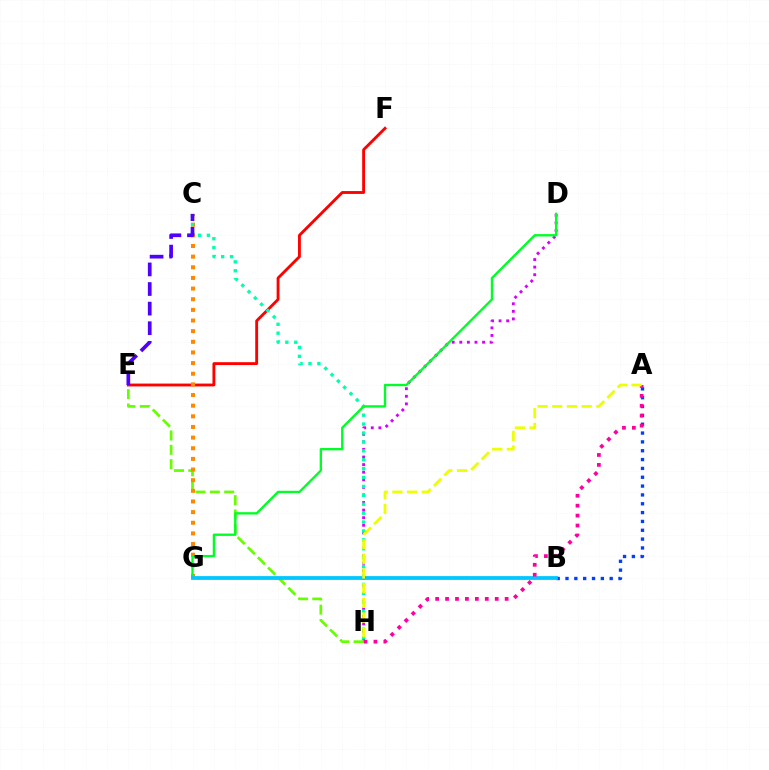{('E', 'F'): [{'color': '#ff0000', 'line_style': 'solid', 'thickness': 2.06}], ('D', 'H'): [{'color': '#d600ff', 'line_style': 'dotted', 'thickness': 2.06}], ('E', 'H'): [{'color': '#66ff00', 'line_style': 'dashed', 'thickness': 1.94}], ('C', 'G'): [{'color': '#ff8800', 'line_style': 'dotted', 'thickness': 2.89}], ('C', 'H'): [{'color': '#00ffaf', 'line_style': 'dotted', 'thickness': 2.42}], ('A', 'B'): [{'color': '#003fff', 'line_style': 'dotted', 'thickness': 2.4}], ('D', 'G'): [{'color': '#00ff27', 'line_style': 'solid', 'thickness': 1.69}], ('B', 'G'): [{'color': '#00c7ff', 'line_style': 'solid', 'thickness': 2.72}], ('A', 'H'): [{'color': '#ff00a0', 'line_style': 'dotted', 'thickness': 2.7}, {'color': '#eeff00', 'line_style': 'dashed', 'thickness': 2.0}], ('C', 'E'): [{'color': '#4f00ff', 'line_style': 'dashed', 'thickness': 2.66}]}